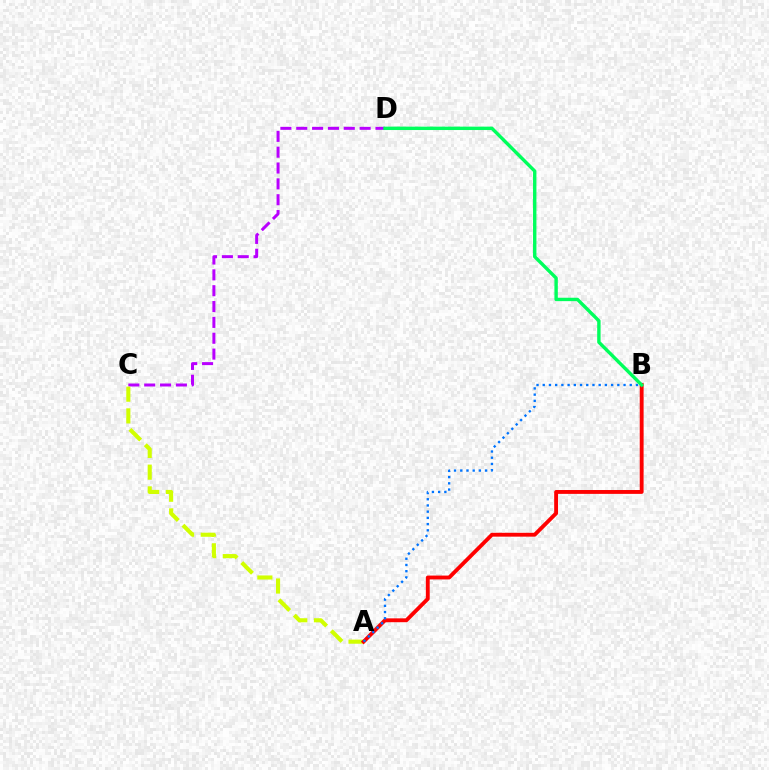{('C', 'D'): [{'color': '#b900ff', 'line_style': 'dashed', 'thickness': 2.15}], ('A', 'C'): [{'color': '#d1ff00', 'line_style': 'dashed', 'thickness': 2.95}], ('A', 'B'): [{'color': '#ff0000', 'line_style': 'solid', 'thickness': 2.78}, {'color': '#0074ff', 'line_style': 'dotted', 'thickness': 1.69}], ('B', 'D'): [{'color': '#00ff5c', 'line_style': 'solid', 'thickness': 2.45}]}